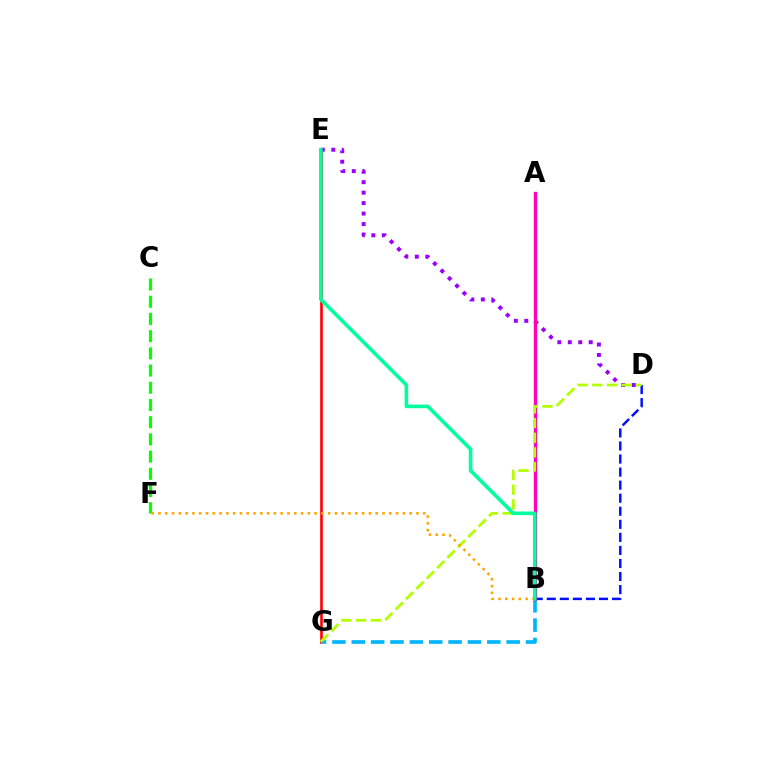{('E', 'G'): [{'color': '#ff0000', 'line_style': 'solid', 'thickness': 1.89}], ('C', 'F'): [{'color': '#08ff00', 'line_style': 'dashed', 'thickness': 2.34}], ('B', 'D'): [{'color': '#0010ff', 'line_style': 'dashed', 'thickness': 1.77}], ('B', 'G'): [{'color': '#00b5ff', 'line_style': 'dashed', 'thickness': 2.63}], ('D', 'E'): [{'color': '#9b00ff', 'line_style': 'dotted', 'thickness': 2.84}], ('A', 'B'): [{'color': '#ff00bd', 'line_style': 'solid', 'thickness': 2.43}], ('D', 'G'): [{'color': '#b3ff00', 'line_style': 'dashed', 'thickness': 1.99}], ('B', 'F'): [{'color': '#ffa500', 'line_style': 'dotted', 'thickness': 1.84}], ('B', 'E'): [{'color': '#00ff9d', 'line_style': 'solid', 'thickness': 2.6}]}